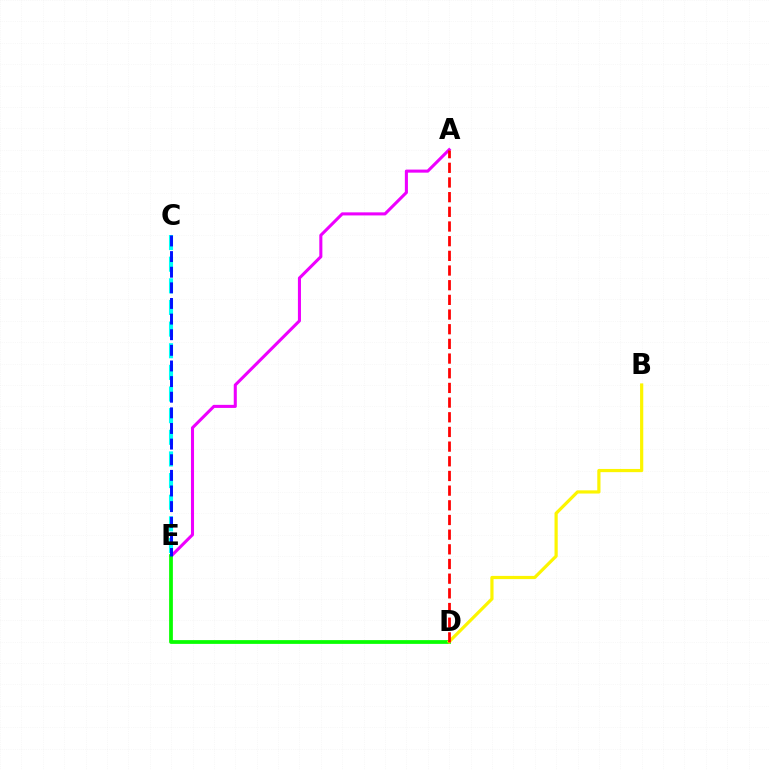{('C', 'E'): [{'color': '#00fff6', 'line_style': 'dashed', 'thickness': 2.94}, {'color': '#0010ff', 'line_style': 'dashed', 'thickness': 2.12}], ('A', 'E'): [{'color': '#ee00ff', 'line_style': 'solid', 'thickness': 2.21}], ('D', 'E'): [{'color': '#08ff00', 'line_style': 'solid', 'thickness': 2.71}], ('B', 'D'): [{'color': '#fcf500', 'line_style': 'solid', 'thickness': 2.3}], ('A', 'D'): [{'color': '#ff0000', 'line_style': 'dashed', 'thickness': 1.99}]}